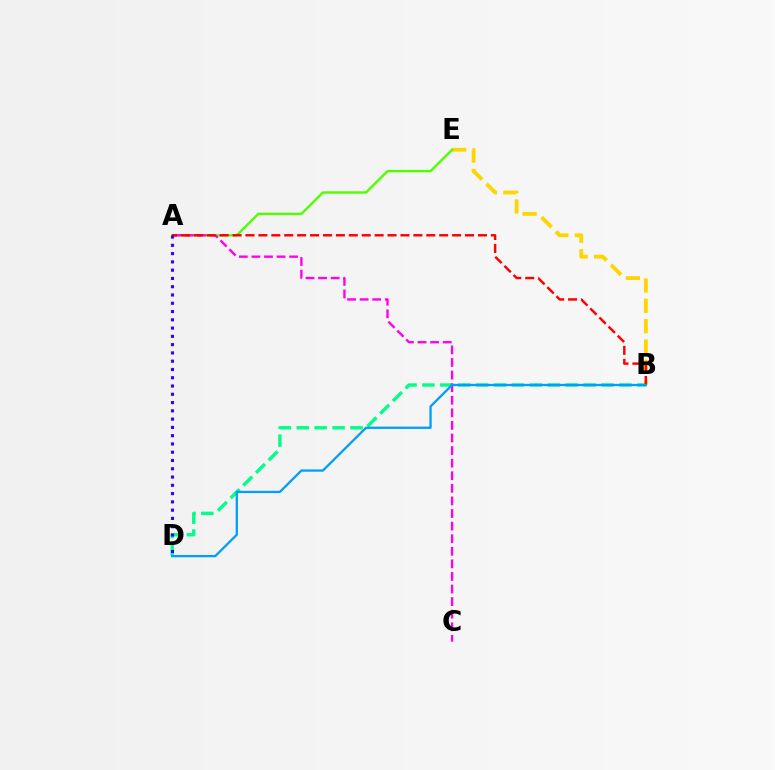{('B', 'E'): [{'color': '#ffd500', 'line_style': 'dashed', 'thickness': 2.76}], ('A', 'E'): [{'color': '#4fff00', 'line_style': 'solid', 'thickness': 1.73}], ('B', 'D'): [{'color': '#00ff86', 'line_style': 'dashed', 'thickness': 2.43}, {'color': '#009eff', 'line_style': 'solid', 'thickness': 1.66}], ('A', 'C'): [{'color': '#ff00ed', 'line_style': 'dashed', 'thickness': 1.71}], ('A', 'B'): [{'color': '#ff0000', 'line_style': 'dashed', 'thickness': 1.75}], ('A', 'D'): [{'color': '#3700ff', 'line_style': 'dotted', 'thickness': 2.25}]}